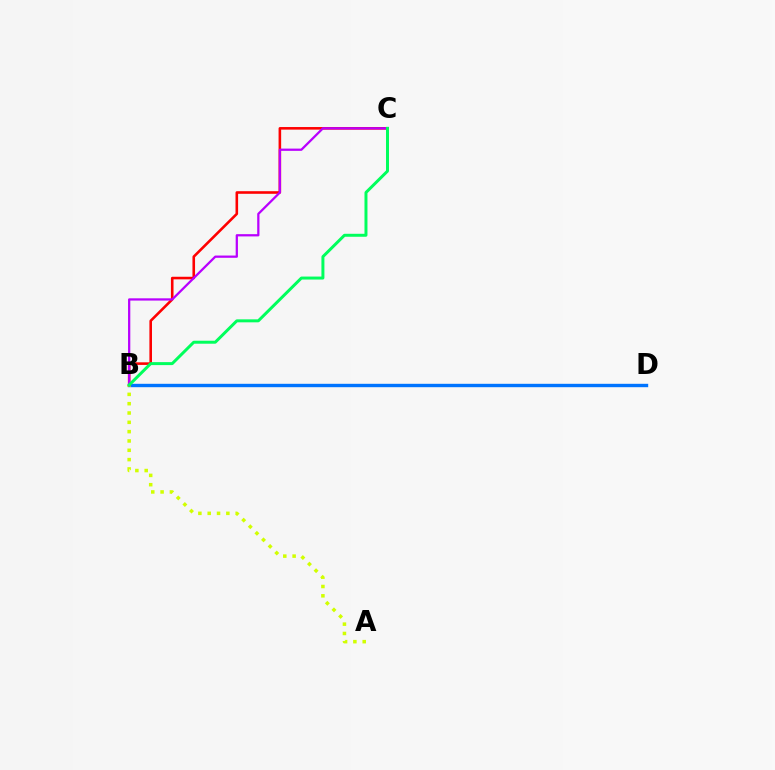{('B', 'D'): [{'color': '#0074ff', 'line_style': 'solid', 'thickness': 2.44}], ('A', 'B'): [{'color': '#d1ff00', 'line_style': 'dotted', 'thickness': 2.53}], ('B', 'C'): [{'color': '#ff0000', 'line_style': 'solid', 'thickness': 1.86}, {'color': '#b900ff', 'line_style': 'solid', 'thickness': 1.62}, {'color': '#00ff5c', 'line_style': 'solid', 'thickness': 2.14}]}